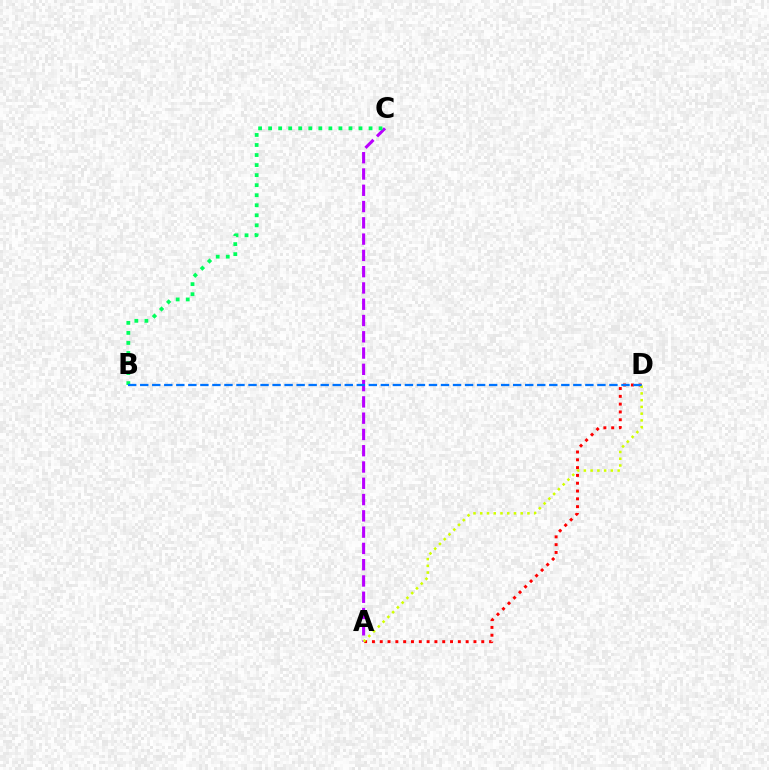{('A', 'C'): [{'color': '#b900ff', 'line_style': 'dashed', 'thickness': 2.21}], ('B', 'C'): [{'color': '#00ff5c', 'line_style': 'dotted', 'thickness': 2.73}], ('A', 'D'): [{'color': '#ff0000', 'line_style': 'dotted', 'thickness': 2.12}, {'color': '#d1ff00', 'line_style': 'dotted', 'thickness': 1.83}], ('B', 'D'): [{'color': '#0074ff', 'line_style': 'dashed', 'thickness': 1.63}]}